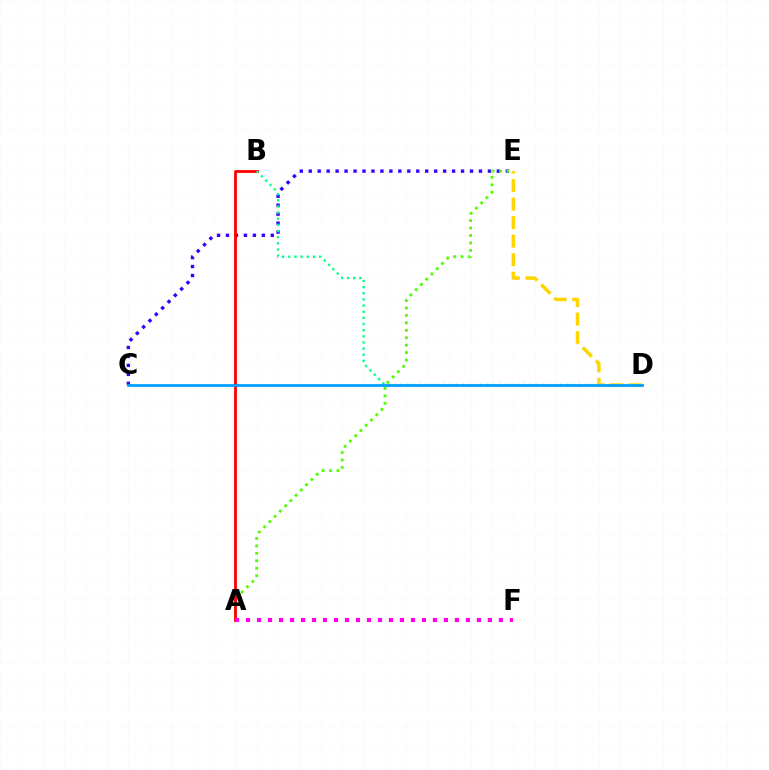{('C', 'E'): [{'color': '#3700ff', 'line_style': 'dotted', 'thickness': 2.43}], ('A', 'E'): [{'color': '#4fff00', 'line_style': 'dotted', 'thickness': 2.02}], ('A', 'B'): [{'color': '#ff0000', 'line_style': 'solid', 'thickness': 2.03}], ('B', 'D'): [{'color': '#00ff86', 'line_style': 'dotted', 'thickness': 1.67}], ('D', 'E'): [{'color': '#ffd500', 'line_style': 'dashed', 'thickness': 2.51}], ('A', 'F'): [{'color': '#ff00ed', 'line_style': 'dotted', 'thickness': 2.99}], ('C', 'D'): [{'color': '#009eff', 'line_style': 'solid', 'thickness': 1.99}]}